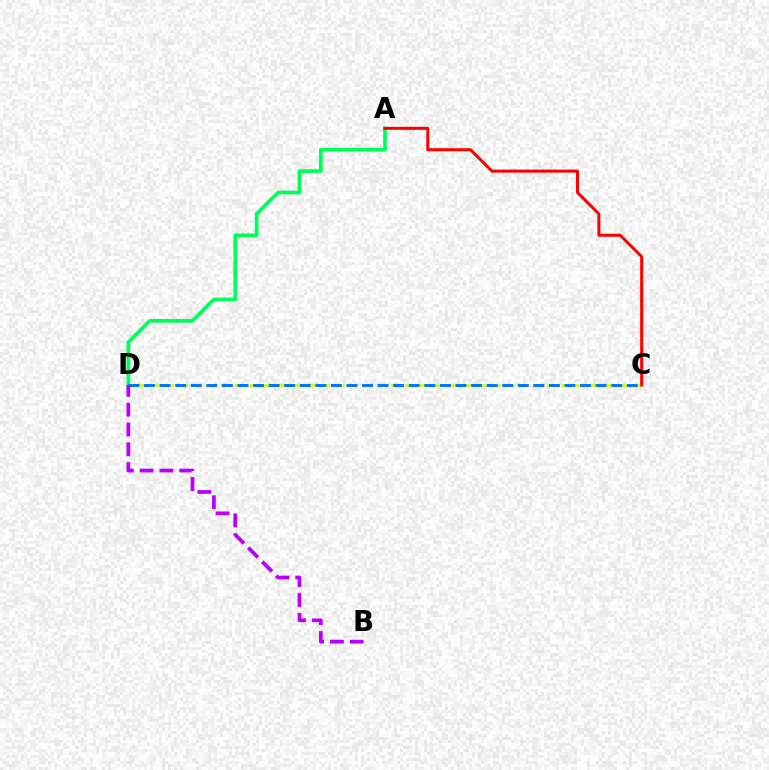{('C', 'D'): [{'color': '#d1ff00', 'line_style': 'dashed', 'thickness': 1.93}, {'color': '#0074ff', 'line_style': 'dashed', 'thickness': 2.12}], ('A', 'D'): [{'color': '#00ff5c', 'line_style': 'solid', 'thickness': 2.65}], ('A', 'C'): [{'color': '#ff0000', 'line_style': 'solid', 'thickness': 2.17}], ('B', 'D'): [{'color': '#b900ff', 'line_style': 'dashed', 'thickness': 2.69}]}